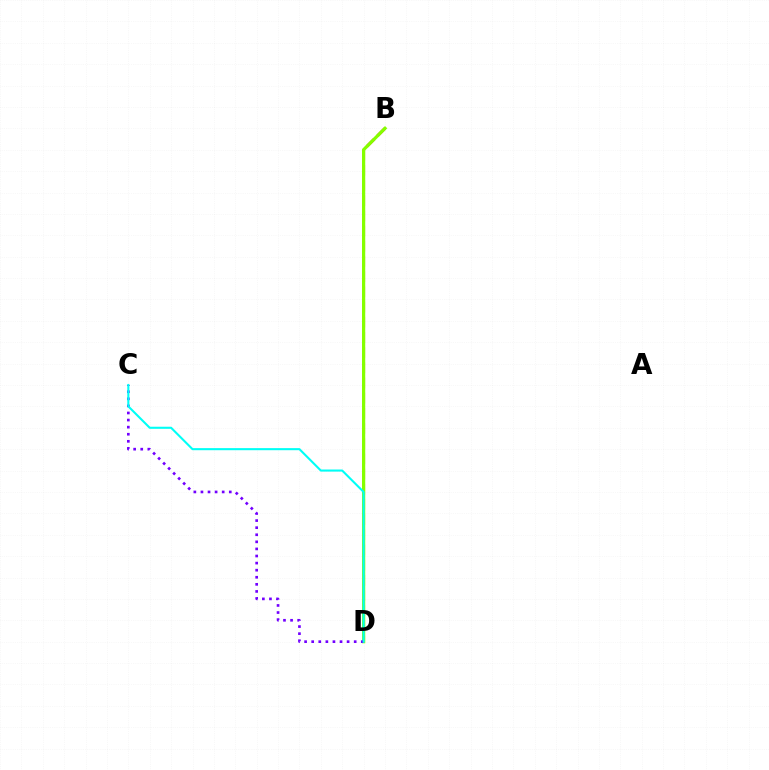{('B', 'D'): [{'color': '#ff0000', 'line_style': 'dashed', 'thickness': 2.06}, {'color': '#84ff00', 'line_style': 'solid', 'thickness': 2.33}], ('C', 'D'): [{'color': '#7200ff', 'line_style': 'dotted', 'thickness': 1.92}, {'color': '#00fff6', 'line_style': 'solid', 'thickness': 1.51}]}